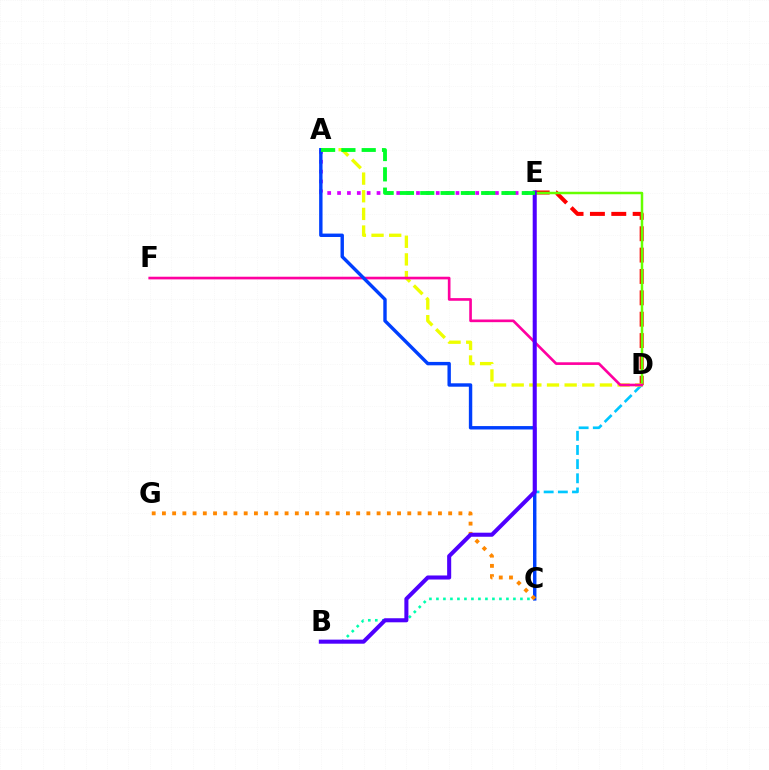{('C', 'D'): [{'color': '#00c7ff', 'line_style': 'dashed', 'thickness': 1.92}], ('A', 'E'): [{'color': '#d600ff', 'line_style': 'dotted', 'thickness': 2.68}, {'color': '#00ff27', 'line_style': 'dashed', 'thickness': 2.76}], ('B', 'C'): [{'color': '#00ffaf', 'line_style': 'dotted', 'thickness': 1.9}], ('D', 'E'): [{'color': '#ff0000', 'line_style': 'dashed', 'thickness': 2.9}, {'color': '#66ff00', 'line_style': 'solid', 'thickness': 1.79}], ('A', 'D'): [{'color': '#eeff00', 'line_style': 'dashed', 'thickness': 2.4}], ('D', 'F'): [{'color': '#ff00a0', 'line_style': 'solid', 'thickness': 1.91}], ('A', 'C'): [{'color': '#003fff', 'line_style': 'solid', 'thickness': 2.45}], ('C', 'G'): [{'color': '#ff8800', 'line_style': 'dotted', 'thickness': 2.78}], ('B', 'E'): [{'color': '#4f00ff', 'line_style': 'solid', 'thickness': 2.92}]}